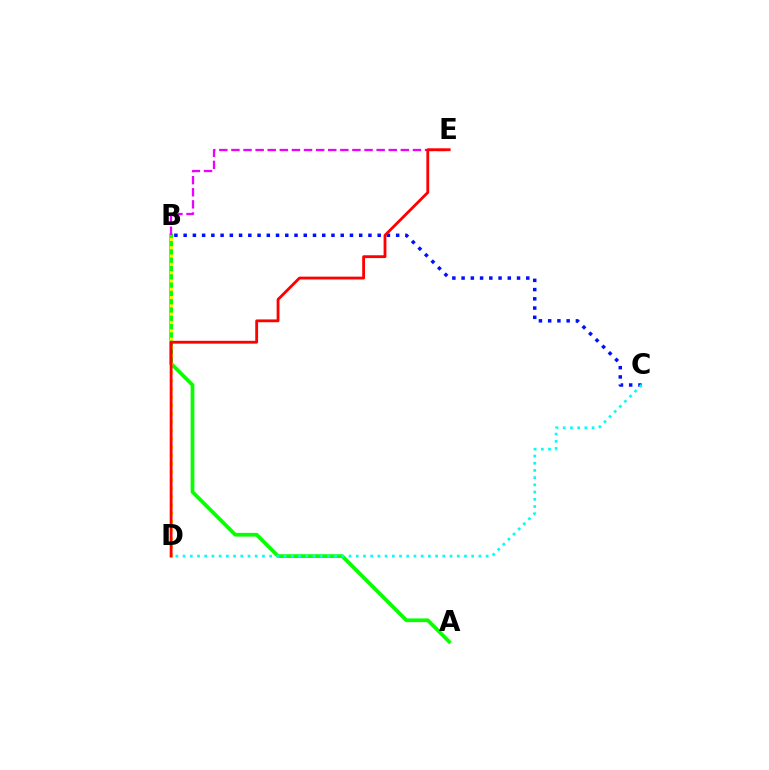{('B', 'C'): [{'color': '#0010ff', 'line_style': 'dotted', 'thickness': 2.51}], ('A', 'B'): [{'color': '#08ff00', 'line_style': 'solid', 'thickness': 2.68}], ('B', 'D'): [{'color': '#fcf500', 'line_style': 'dotted', 'thickness': 2.26}], ('C', 'D'): [{'color': '#00fff6', 'line_style': 'dotted', 'thickness': 1.96}], ('B', 'E'): [{'color': '#ee00ff', 'line_style': 'dashed', 'thickness': 1.64}], ('D', 'E'): [{'color': '#ff0000', 'line_style': 'solid', 'thickness': 2.03}]}